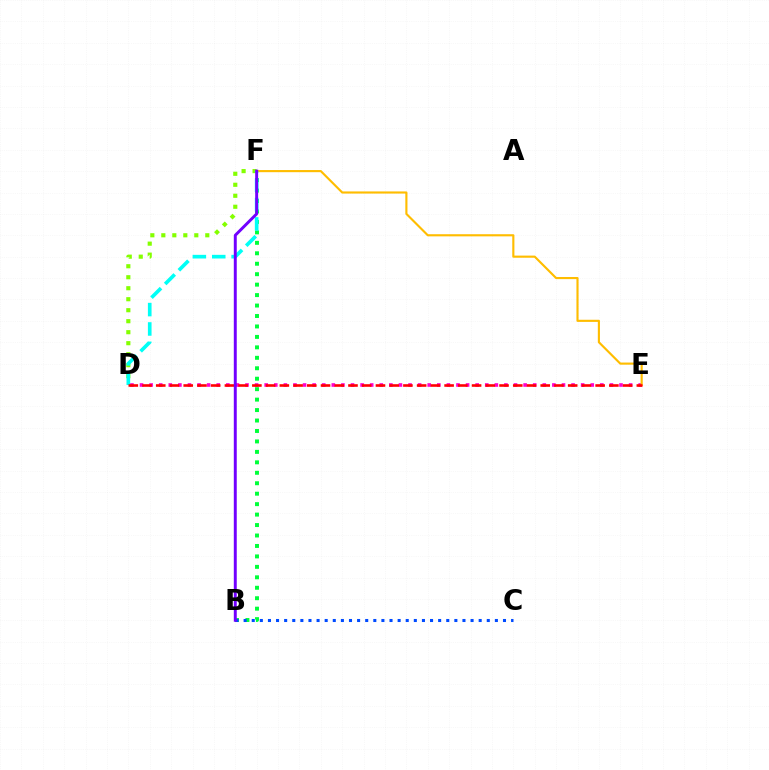{('B', 'F'): [{'color': '#00ff39', 'line_style': 'dotted', 'thickness': 2.84}, {'color': '#7200ff', 'line_style': 'solid', 'thickness': 2.12}], ('B', 'C'): [{'color': '#004bff', 'line_style': 'dotted', 'thickness': 2.2}], ('D', 'E'): [{'color': '#ff00cf', 'line_style': 'dotted', 'thickness': 2.61}, {'color': '#ff0000', 'line_style': 'dashed', 'thickness': 1.87}], ('D', 'F'): [{'color': '#84ff00', 'line_style': 'dotted', 'thickness': 2.99}, {'color': '#00fff6', 'line_style': 'dashed', 'thickness': 2.63}], ('E', 'F'): [{'color': '#ffbd00', 'line_style': 'solid', 'thickness': 1.54}]}